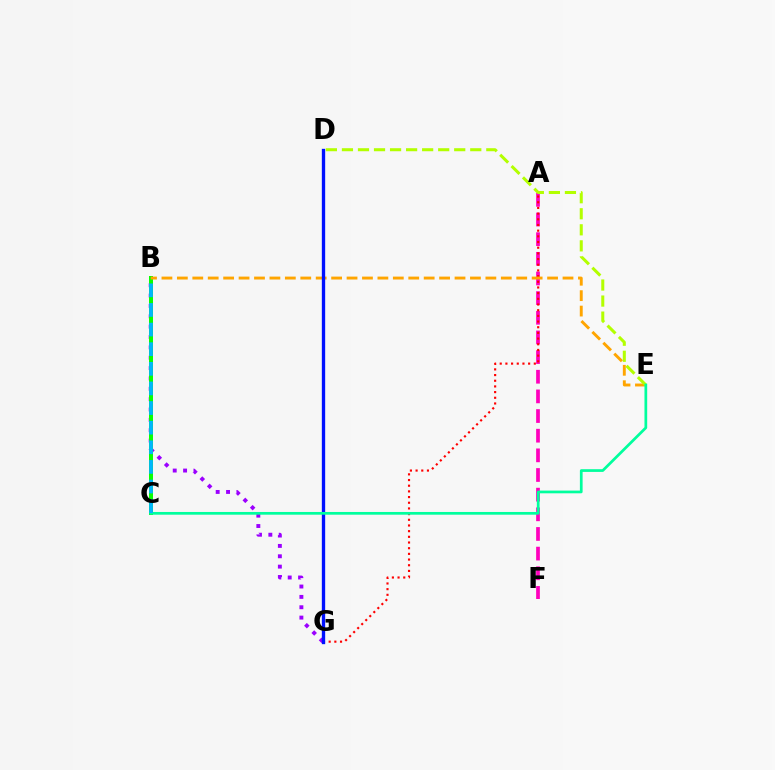{('B', 'G'): [{'color': '#9b00ff', 'line_style': 'dotted', 'thickness': 2.81}], ('A', 'F'): [{'color': '#ff00bd', 'line_style': 'dashed', 'thickness': 2.67}], ('B', 'C'): [{'color': '#08ff00', 'line_style': 'solid', 'thickness': 2.87}, {'color': '#00b5ff', 'line_style': 'dashed', 'thickness': 2.67}], ('A', 'G'): [{'color': '#ff0000', 'line_style': 'dotted', 'thickness': 1.54}], ('B', 'E'): [{'color': '#ffa500', 'line_style': 'dashed', 'thickness': 2.1}], ('D', 'G'): [{'color': '#0010ff', 'line_style': 'solid', 'thickness': 2.4}], ('D', 'E'): [{'color': '#b3ff00', 'line_style': 'dashed', 'thickness': 2.18}], ('C', 'E'): [{'color': '#00ff9d', 'line_style': 'solid', 'thickness': 1.96}]}